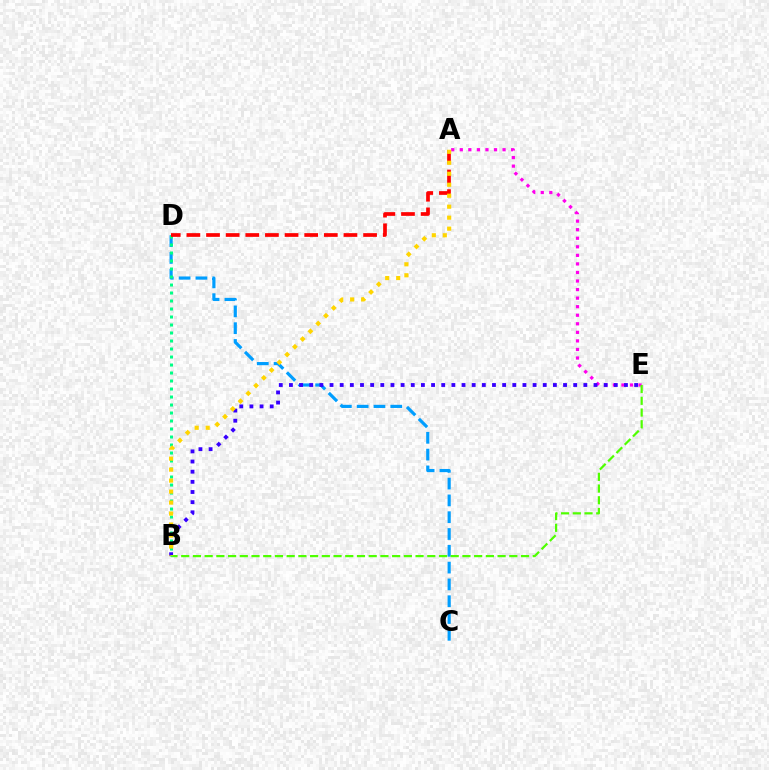{('C', 'D'): [{'color': '#009eff', 'line_style': 'dashed', 'thickness': 2.28}], ('A', 'E'): [{'color': '#ff00ed', 'line_style': 'dotted', 'thickness': 2.32}], ('B', 'E'): [{'color': '#3700ff', 'line_style': 'dotted', 'thickness': 2.76}, {'color': '#4fff00', 'line_style': 'dashed', 'thickness': 1.59}], ('B', 'D'): [{'color': '#00ff86', 'line_style': 'dotted', 'thickness': 2.17}], ('A', 'D'): [{'color': '#ff0000', 'line_style': 'dashed', 'thickness': 2.67}], ('A', 'B'): [{'color': '#ffd500', 'line_style': 'dotted', 'thickness': 2.98}]}